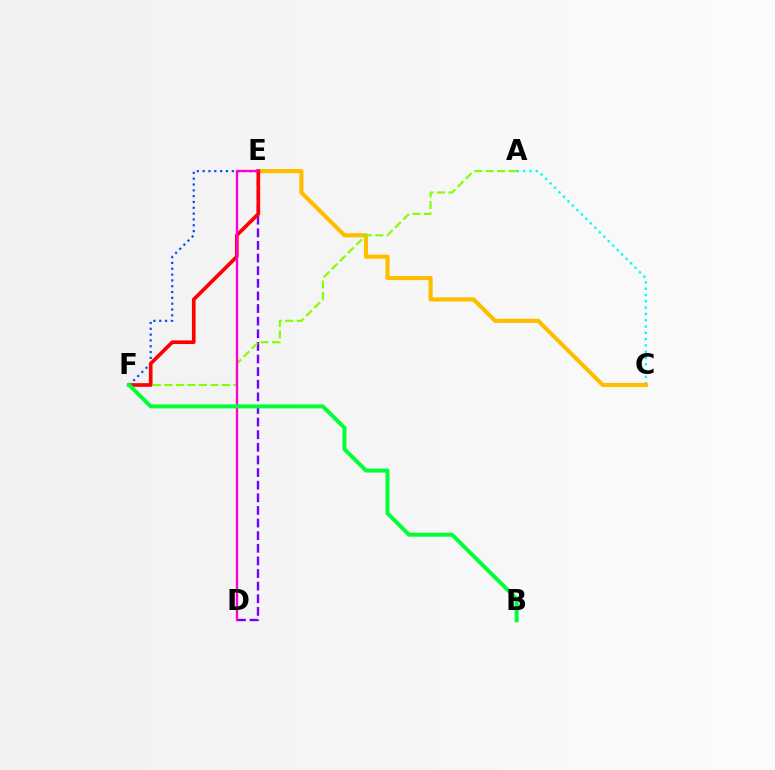{('A', 'C'): [{'color': '#00fff6', 'line_style': 'dotted', 'thickness': 1.71}], ('C', 'E'): [{'color': '#ffbd00', 'line_style': 'solid', 'thickness': 2.98}], ('D', 'E'): [{'color': '#7200ff', 'line_style': 'dashed', 'thickness': 1.71}, {'color': '#ff00cf', 'line_style': 'solid', 'thickness': 1.69}], ('A', 'F'): [{'color': '#84ff00', 'line_style': 'dashed', 'thickness': 1.56}], ('E', 'F'): [{'color': '#004bff', 'line_style': 'dotted', 'thickness': 1.58}, {'color': '#ff0000', 'line_style': 'solid', 'thickness': 2.64}], ('B', 'F'): [{'color': '#00ff39', 'line_style': 'solid', 'thickness': 2.85}]}